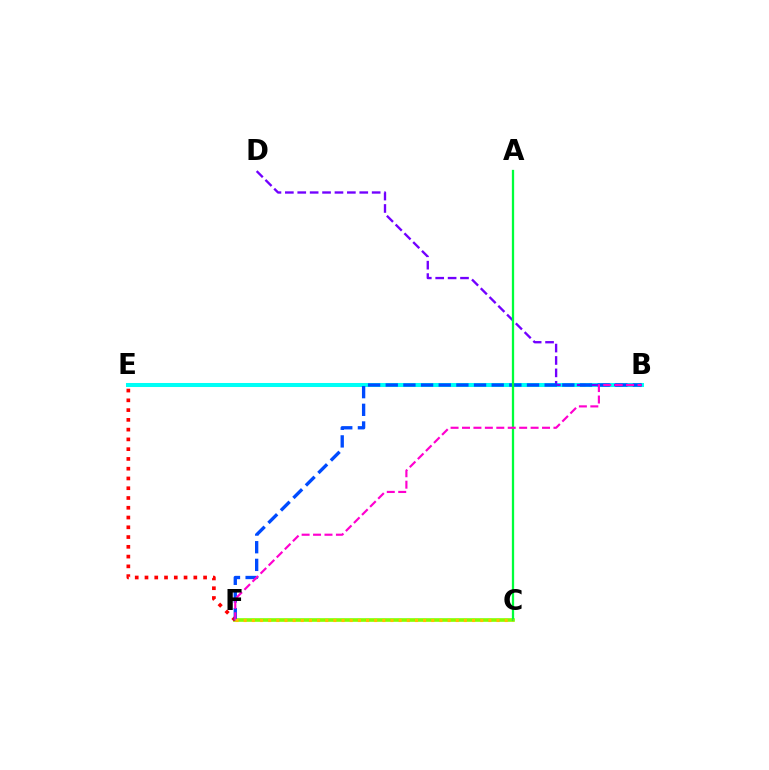{('B', 'E'): [{'color': '#00fff6', 'line_style': 'solid', 'thickness': 2.9}], ('C', 'F'): [{'color': '#84ff00', 'line_style': 'solid', 'thickness': 2.63}, {'color': '#ffbd00', 'line_style': 'dotted', 'thickness': 2.22}], ('E', 'F'): [{'color': '#ff0000', 'line_style': 'dotted', 'thickness': 2.65}], ('B', 'D'): [{'color': '#7200ff', 'line_style': 'dashed', 'thickness': 1.68}], ('B', 'F'): [{'color': '#004bff', 'line_style': 'dashed', 'thickness': 2.4}, {'color': '#ff00cf', 'line_style': 'dashed', 'thickness': 1.55}], ('A', 'C'): [{'color': '#00ff39', 'line_style': 'solid', 'thickness': 1.64}]}